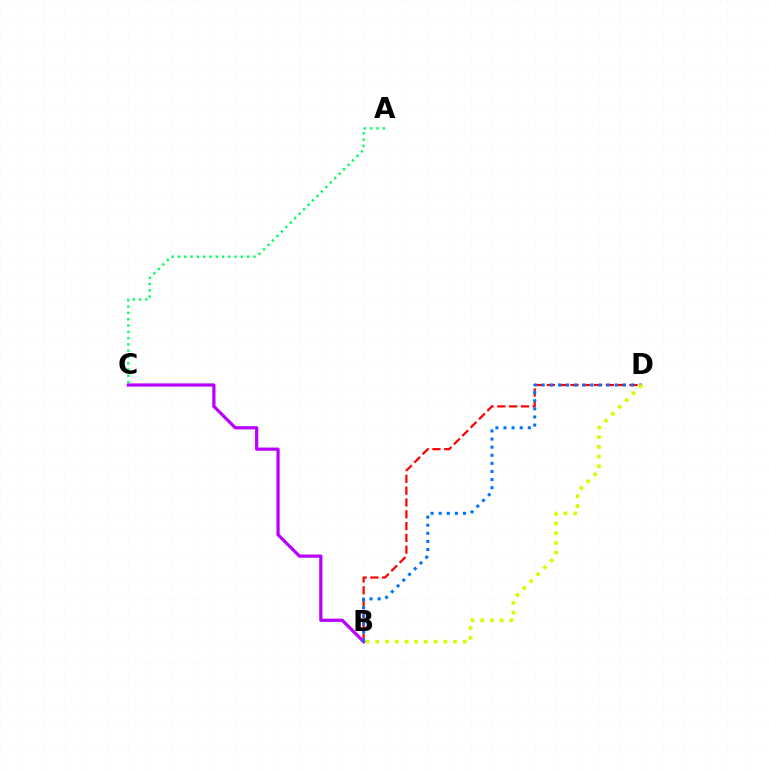{('B', 'D'): [{'color': '#ff0000', 'line_style': 'dashed', 'thickness': 1.6}, {'color': '#0074ff', 'line_style': 'dotted', 'thickness': 2.2}, {'color': '#d1ff00', 'line_style': 'dotted', 'thickness': 2.64}], ('B', 'C'): [{'color': '#b900ff', 'line_style': 'solid', 'thickness': 2.32}], ('A', 'C'): [{'color': '#00ff5c', 'line_style': 'dotted', 'thickness': 1.71}]}